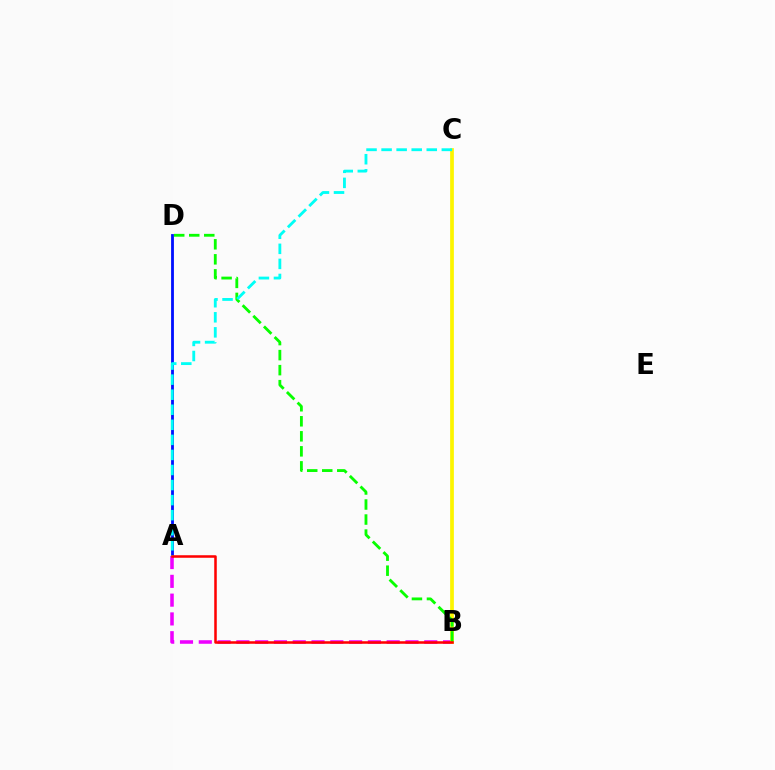{('A', 'D'): [{'color': '#0010ff', 'line_style': 'solid', 'thickness': 2.02}], ('A', 'B'): [{'color': '#ee00ff', 'line_style': 'dashed', 'thickness': 2.55}, {'color': '#ff0000', 'line_style': 'solid', 'thickness': 1.82}], ('B', 'C'): [{'color': '#fcf500', 'line_style': 'solid', 'thickness': 2.68}], ('B', 'D'): [{'color': '#08ff00', 'line_style': 'dashed', 'thickness': 2.04}], ('A', 'C'): [{'color': '#00fff6', 'line_style': 'dashed', 'thickness': 2.05}]}